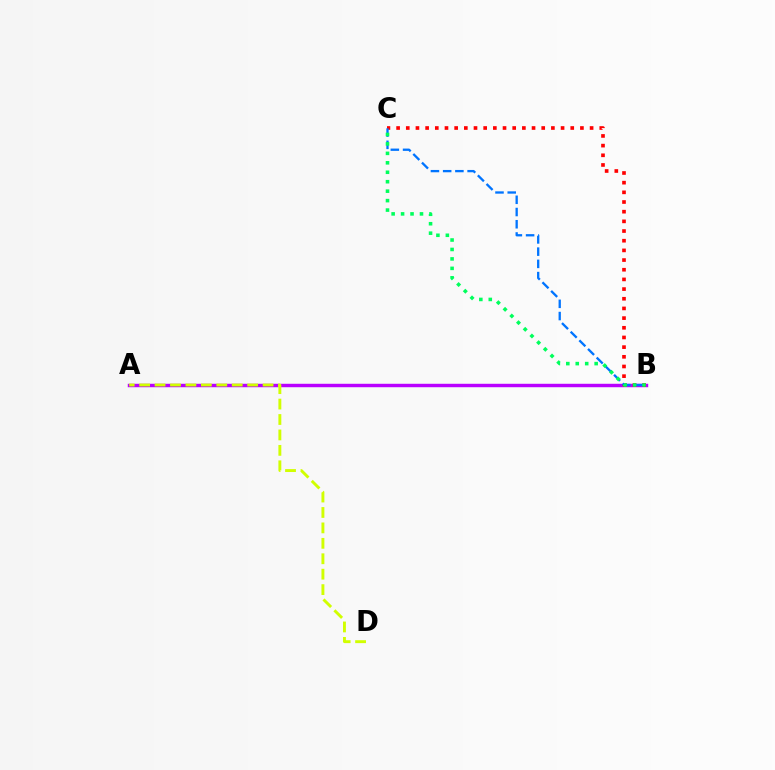{('A', 'B'): [{'color': '#b900ff', 'line_style': 'solid', 'thickness': 2.47}], ('A', 'D'): [{'color': '#d1ff00', 'line_style': 'dashed', 'thickness': 2.1}], ('B', 'C'): [{'color': '#ff0000', 'line_style': 'dotted', 'thickness': 2.63}, {'color': '#0074ff', 'line_style': 'dashed', 'thickness': 1.66}, {'color': '#00ff5c', 'line_style': 'dotted', 'thickness': 2.57}]}